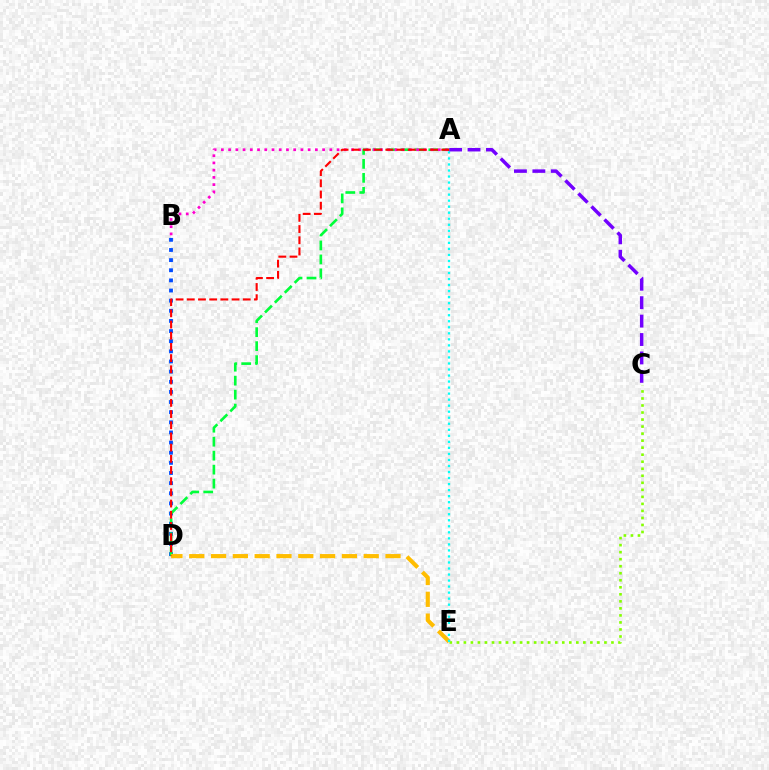{('C', 'E'): [{'color': '#84ff00', 'line_style': 'dotted', 'thickness': 1.91}], ('B', 'D'): [{'color': '#004bff', 'line_style': 'dotted', 'thickness': 2.75}], ('A', 'D'): [{'color': '#00ff39', 'line_style': 'dashed', 'thickness': 1.9}, {'color': '#ff0000', 'line_style': 'dashed', 'thickness': 1.52}], ('A', 'B'): [{'color': '#ff00cf', 'line_style': 'dotted', 'thickness': 1.96}], ('D', 'E'): [{'color': '#ffbd00', 'line_style': 'dashed', 'thickness': 2.96}], ('A', 'E'): [{'color': '#00fff6', 'line_style': 'dotted', 'thickness': 1.64}], ('A', 'C'): [{'color': '#7200ff', 'line_style': 'dashed', 'thickness': 2.5}]}